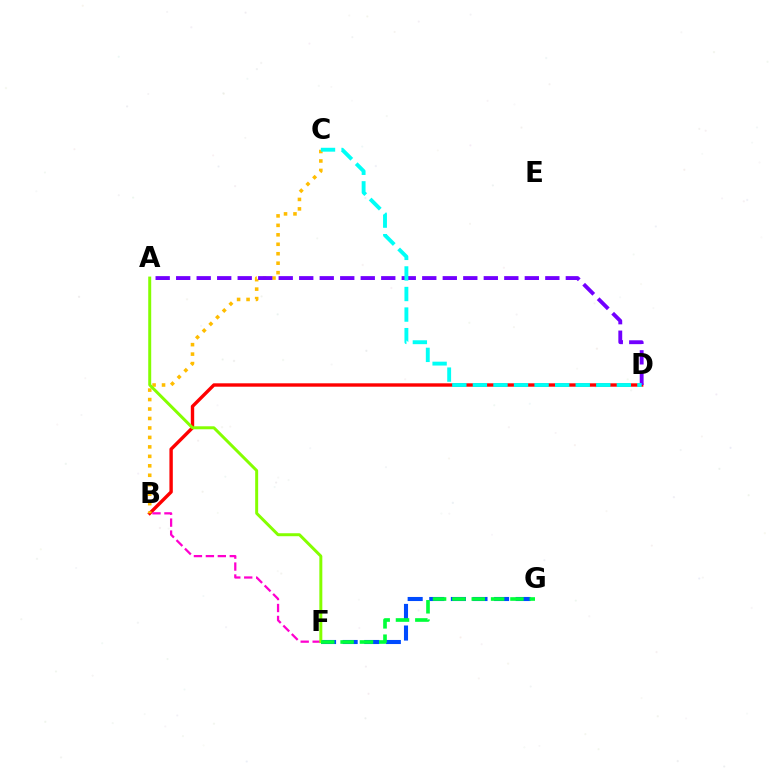{('F', 'G'): [{'color': '#004bff', 'line_style': 'dashed', 'thickness': 2.94}, {'color': '#00ff39', 'line_style': 'dashed', 'thickness': 2.63}], ('B', 'D'): [{'color': '#ff0000', 'line_style': 'solid', 'thickness': 2.44}], ('B', 'C'): [{'color': '#ffbd00', 'line_style': 'dotted', 'thickness': 2.57}], ('A', 'D'): [{'color': '#7200ff', 'line_style': 'dashed', 'thickness': 2.79}], ('B', 'F'): [{'color': '#ff00cf', 'line_style': 'dashed', 'thickness': 1.62}], ('A', 'F'): [{'color': '#84ff00', 'line_style': 'solid', 'thickness': 2.14}], ('C', 'D'): [{'color': '#00fff6', 'line_style': 'dashed', 'thickness': 2.79}]}